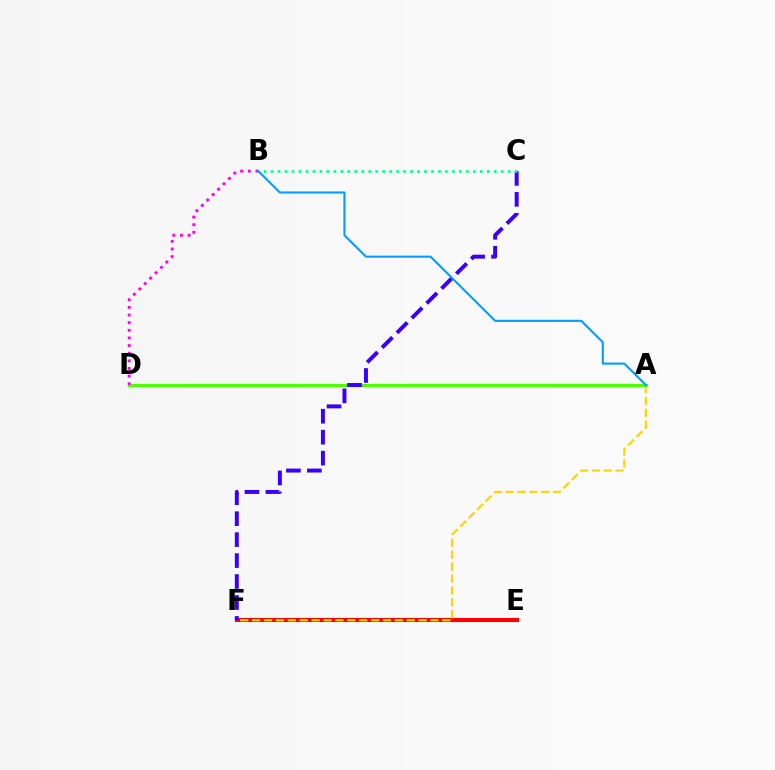{('E', 'F'): [{'color': '#ff0000', 'line_style': 'solid', 'thickness': 2.94}], ('A', 'F'): [{'color': '#ffd500', 'line_style': 'dashed', 'thickness': 1.61}], ('A', 'D'): [{'color': '#4fff00', 'line_style': 'solid', 'thickness': 2.33}], ('B', 'D'): [{'color': '#ff00ed', 'line_style': 'dotted', 'thickness': 2.07}], ('C', 'F'): [{'color': '#3700ff', 'line_style': 'dashed', 'thickness': 2.85}], ('B', 'C'): [{'color': '#00ff86', 'line_style': 'dotted', 'thickness': 1.9}], ('A', 'B'): [{'color': '#009eff', 'line_style': 'solid', 'thickness': 1.5}]}